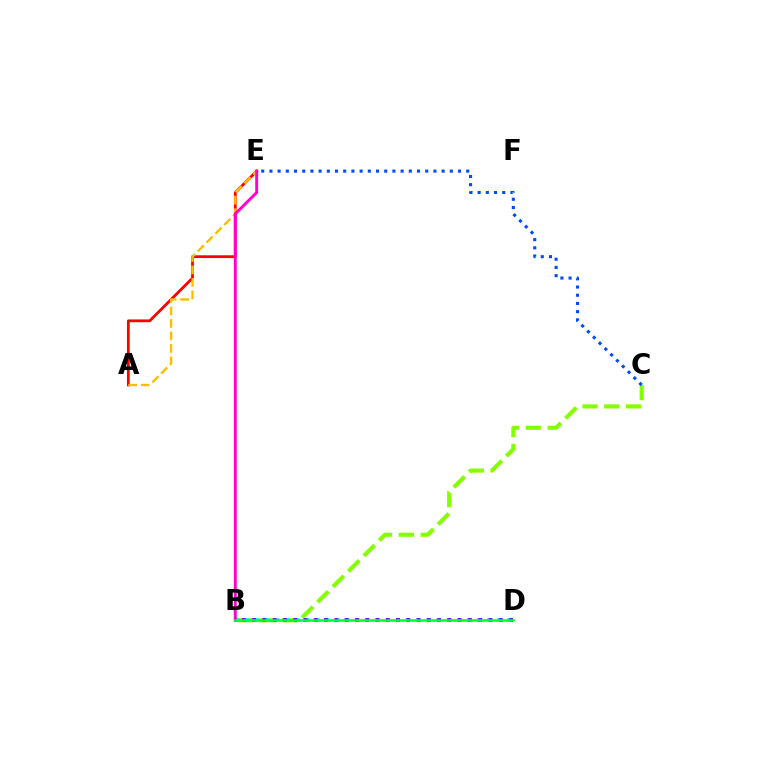{('B', 'C'): [{'color': '#84ff00', 'line_style': 'dashed', 'thickness': 2.96}], ('A', 'E'): [{'color': '#ff0000', 'line_style': 'solid', 'thickness': 2.0}, {'color': '#ffbd00', 'line_style': 'dashed', 'thickness': 1.7}], ('B', 'D'): [{'color': '#00fff6', 'line_style': 'dotted', 'thickness': 2.74}, {'color': '#7200ff', 'line_style': 'dotted', 'thickness': 2.79}, {'color': '#00ff39', 'line_style': 'solid', 'thickness': 1.8}], ('B', 'E'): [{'color': '#ff00cf', 'line_style': 'solid', 'thickness': 2.1}], ('C', 'E'): [{'color': '#004bff', 'line_style': 'dotted', 'thickness': 2.23}]}